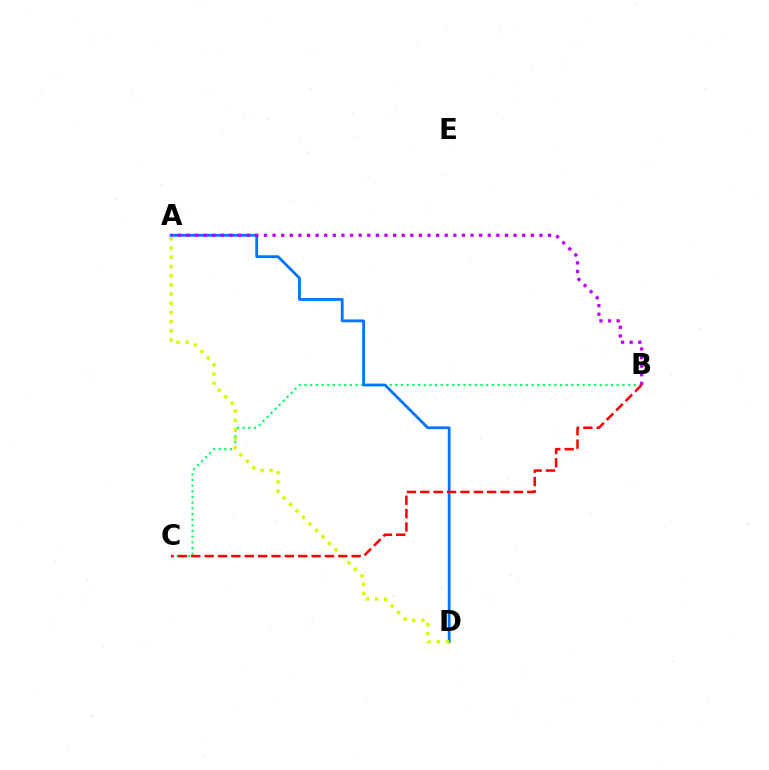{('B', 'C'): [{'color': '#00ff5c', 'line_style': 'dotted', 'thickness': 1.54}, {'color': '#ff0000', 'line_style': 'dashed', 'thickness': 1.82}], ('A', 'D'): [{'color': '#0074ff', 'line_style': 'solid', 'thickness': 2.0}, {'color': '#d1ff00', 'line_style': 'dotted', 'thickness': 2.5}], ('A', 'B'): [{'color': '#b900ff', 'line_style': 'dotted', 'thickness': 2.34}]}